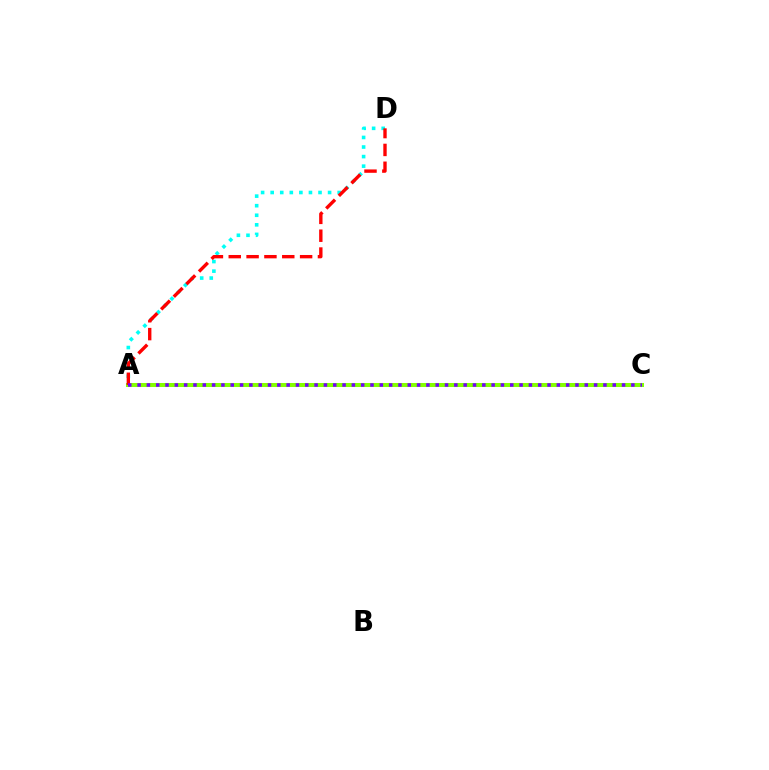{('A', 'D'): [{'color': '#00fff6', 'line_style': 'dotted', 'thickness': 2.6}, {'color': '#ff0000', 'line_style': 'dashed', 'thickness': 2.42}], ('A', 'C'): [{'color': '#84ff00', 'line_style': 'solid', 'thickness': 2.9}, {'color': '#7200ff', 'line_style': 'dotted', 'thickness': 2.53}]}